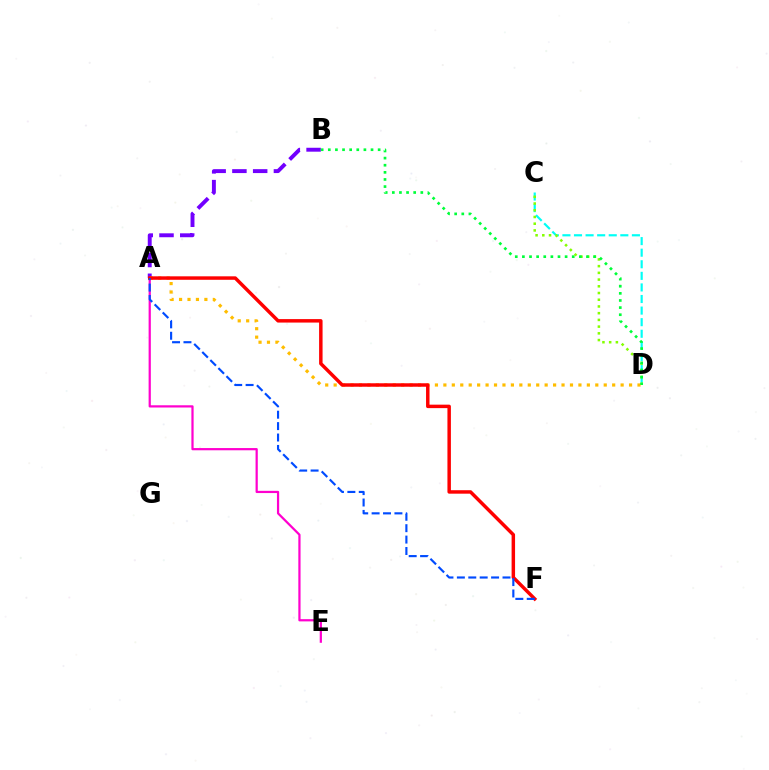{('A', 'B'): [{'color': '#7200ff', 'line_style': 'dashed', 'thickness': 2.82}], ('C', 'D'): [{'color': '#00fff6', 'line_style': 'dashed', 'thickness': 1.57}, {'color': '#84ff00', 'line_style': 'dotted', 'thickness': 1.83}], ('A', 'E'): [{'color': '#ff00cf', 'line_style': 'solid', 'thickness': 1.6}], ('A', 'D'): [{'color': '#ffbd00', 'line_style': 'dotted', 'thickness': 2.29}], ('A', 'F'): [{'color': '#ff0000', 'line_style': 'solid', 'thickness': 2.5}, {'color': '#004bff', 'line_style': 'dashed', 'thickness': 1.55}], ('B', 'D'): [{'color': '#00ff39', 'line_style': 'dotted', 'thickness': 1.93}]}